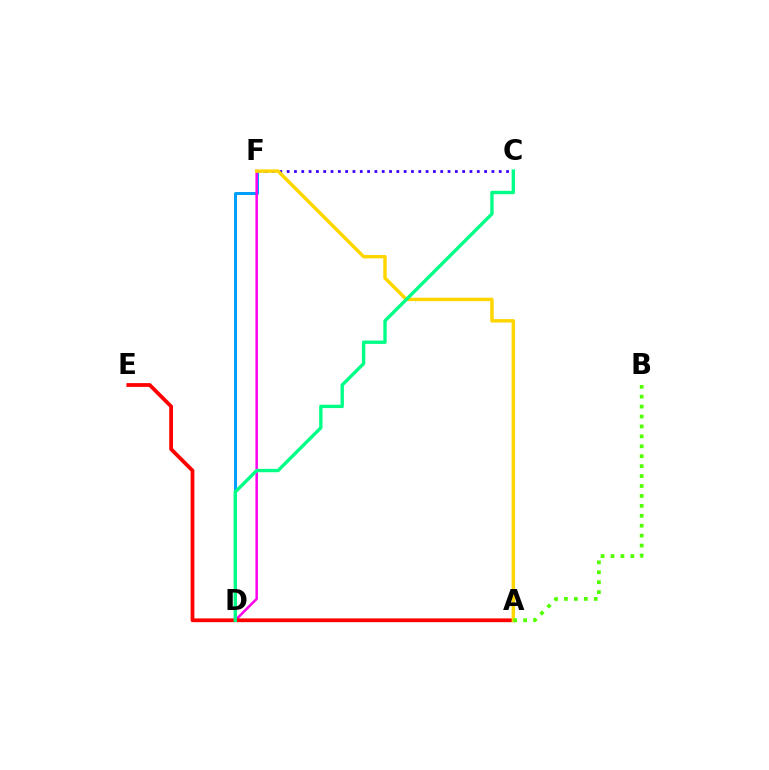{('C', 'F'): [{'color': '#3700ff', 'line_style': 'dotted', 'thickness': 1.99}], ('D', 'F'): [{'color': '#009eff', 'line_style': 'solid', 'thickness': 2.14}, {'color': '#ff00ed', 'line_style': 'solid', 'thickness': 1.8}], ('A', 'E'): [{'color': '#ff0000', 'line_style': 'solid', 'thickness': 2.72}], ('A', 'F'): [{'color': '#ffd500', 'line_style': 'solid', 'thickness': 2.48}], ('C', 'D'): [{'color': '#00ff86', 'line_style': 'solid', 'thickness': 2.43}], ('A', 'B'): [{'color': '#4fff00', 'line_style': 'dotted', 'thickness': 2.7}]}